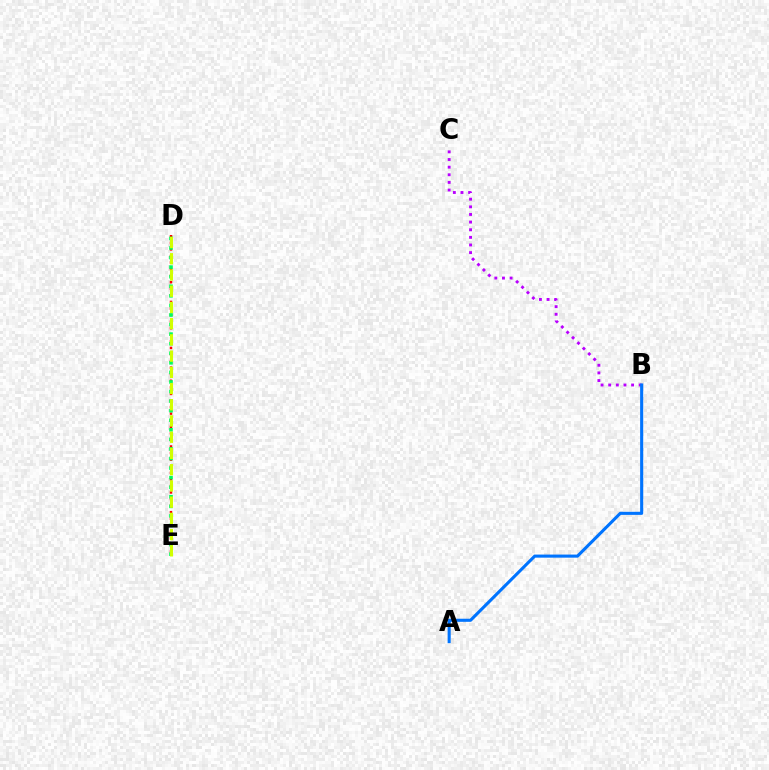{('D', 'E'): [{'color': '#ff0000', 'line_style': 'dotted', 'thickness': 1.78}, {'color': '#00ff5c', 'line_style': 'dotted', 'thickness': 2.6}, {'color': '#d1ff00', 'line_style': 'dashed', 'thickness': 2.2}], ('B', 'C'): [{'color': '#b900ff', 'line_style': 'dotted', 'thickness': 2.07}], ('A', 'B'): [{'color': '#0074ff', 'line_style': 'solid', 'thickness': 2.22}]}